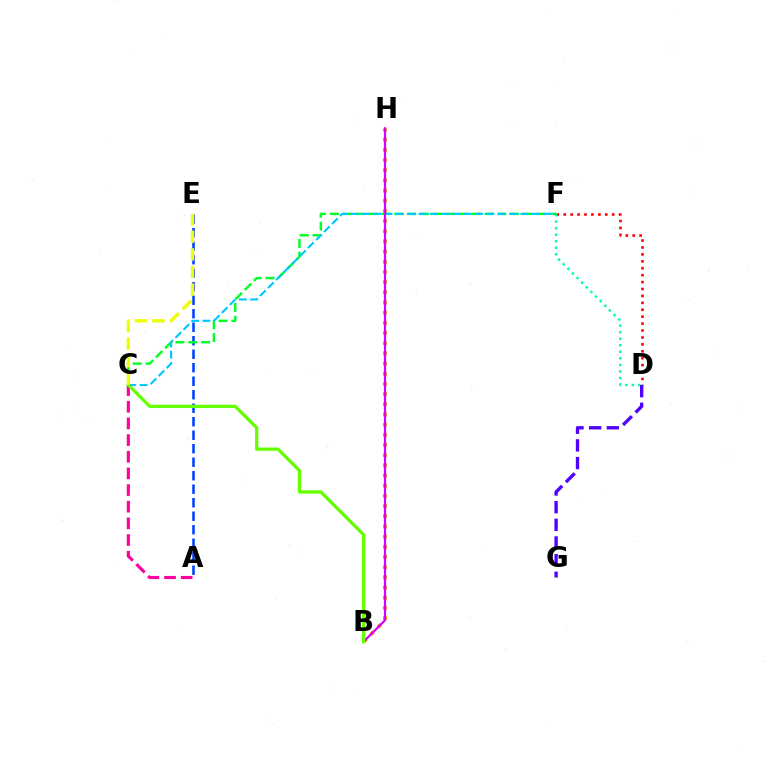{('D', 'F'): [{'color': '#ff0000', 'line_style': 'dotted', 'thickness': 1.88}, {'color': '#00ffaf', 'line_style': 'dotted', 'thickness': 1.77}], ('A', 'E'): [{'color': '#003fff', 'line_style': 'dashed', 'thickness': 1.83}], ('B', 'H'): [{'color': '#ff8800', 'line_style': 'dotted', 'thickness': 2.77}, {'color': '#d600ff', 'line_style': 'solid', 'thickness': 1.56}], ('C', 'F'): [{'color': '#00ff27', 'line_style': 'dashed', 'thickness': 1.75}, {'color': '#00c7ff', 'line_style': 'dashed', 'thickness': 1.54}], ('D', 'G'): [{'color': '#4f00ff', 'line_style': 'dashed', 'thickness': 2.4}], ('A', 'C'): [{'color': '#ff00a0', 'line_style': 'dashed', 'thickness': 2.26}], ('B', 'C'): [{'color': '#66ff00', 'line_style': 'solid', 'thickness': 2.35}], ('C', 'E'): [{'color': '#eeff00', 'line_style': 'dashed', 'thickness': 2.39}]}